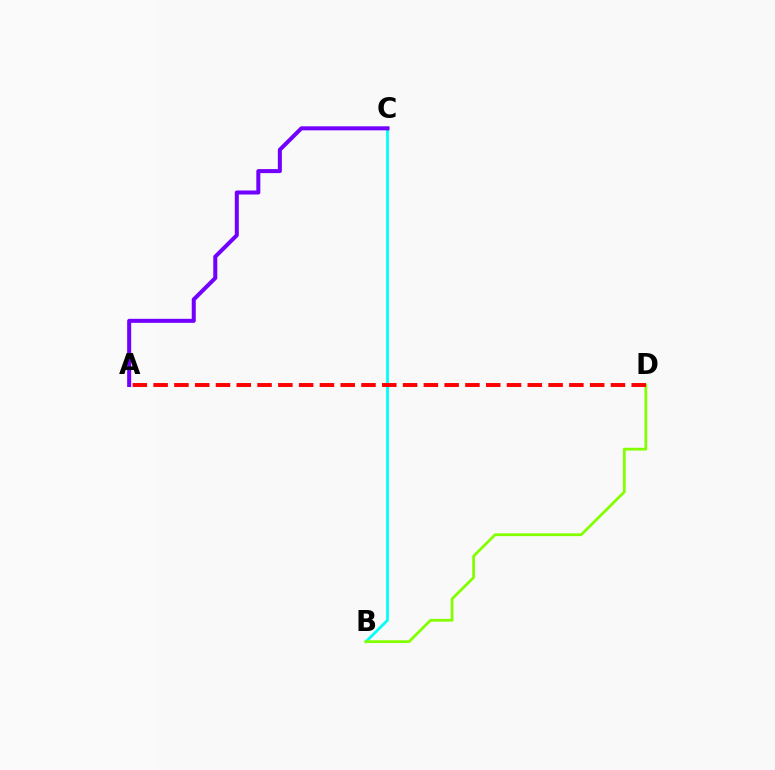{('B', 'C'): [{'color': '#00fff6', 'line_style': 'solid', 'thickness': 2.01}], ('B', 'D'): [{'color': '#84ff00', 'line_style': 'solid', 'thickness': 1.99}], ('A', 'C'): [{'color': '#7200ff', 'line_style': 'solid', 'thickness': 2.9}], ('A', 'D'): [{'color': '#ff0000', 'line_style': 'dashed', 'thickness': 2.82}]}